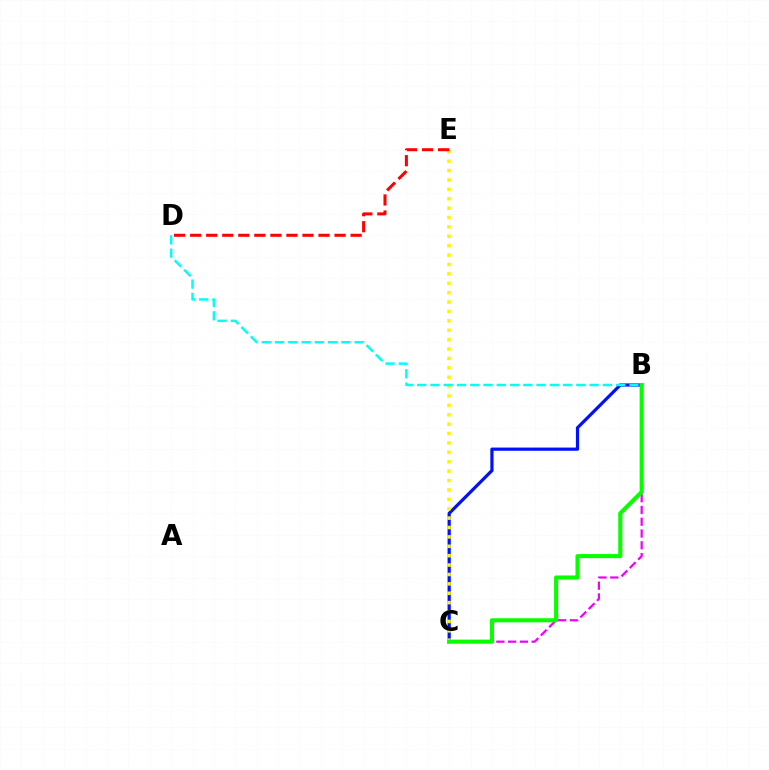{('B', 'C'): [{'color': '#0010ff', 'line_style': 'solid', 'thickness': 2.31}, {'color': '#ee00ff', 'line_style': 'dashed', 'thickness': 1.6}, {'color': '#08ff00', 'line_style': 'solid', 'thickness': 2.94}], ('C', 'E'): [{'color': '#fcf500', 'line_style': 'dotted', 'thickness': 2.55}], ('B', 'D'): [{'color': '#00fff6', 'line_style': 'dashed', 'thickness': 1.8}], ('D', 'E'): [{'color': '#ff0000', 'line_style': 'dashed', 'thickness': 2.18}]}